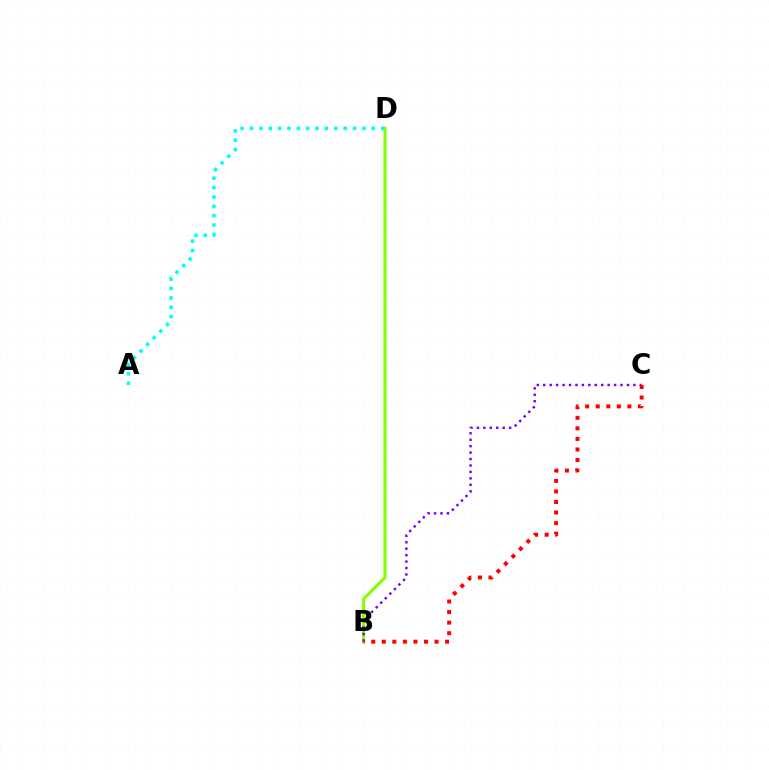{('B', 'D'): [{'color': '#84ff00', 'line_style': 'solid', 'thickness': 2.26}], ('B', 'C'): [{'color': '#7200ff', 'line_style': 'dotted', 'thickness': 1.75}, {'color': '#ff0000', 'line_style': 'dotted', 'thickness': 2.87}], ('A', 'D'): [{'color': '#00fff6', 'line_style': 'dotted', 'thickness': 2.55}]}